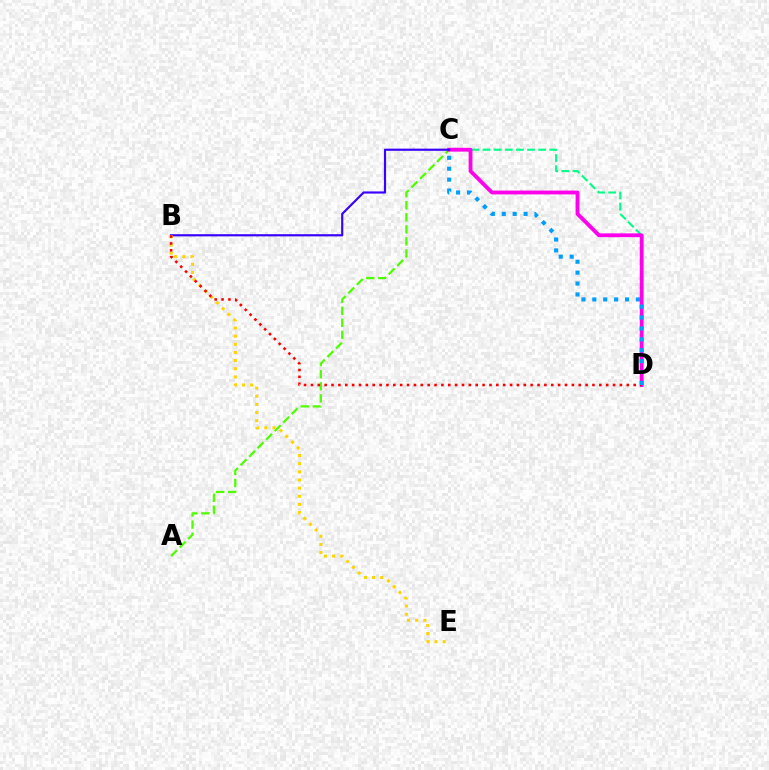{('A', 'C'): [{'color': '#4fff00', 'line_style': 'dashed', 'thickness': 1.64}], ('C', 'D'): [{'color': '#00ff86', 'line_style': 'dashed', 'thickness': 1.51}, {'color': '#ff00ed', 'line_style': 'solid', 'thickness': 2.76}, {'color': '#009eff', 'line_style': 'dotted', 'thickness': 2.96}], ('B', 'C'): [{'color': '#3700ff', 'line_style': 'solid', 'thickness': 1.55}], ('B', 'E'): [{'color': '#ffd500', 'line_style': 'dotted', 'thickness': 2.21}], ('B', 'D'): [{'color': '#ff0000', 'line_style': 'dotted', 'thickness': 1.87}]}